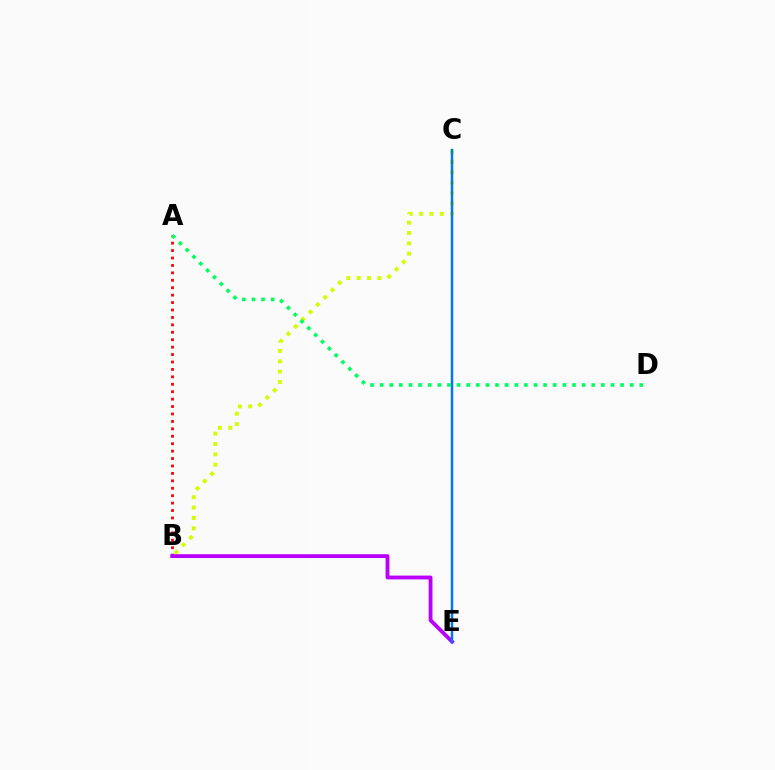{('B', 'C'): [{'color': '#d1ff00', 'line_style': 'dotted', 'thickness': 2.82}], ('A', 'B'): [{'color': '#ff0000', 'line_style': 'dotted', 'thickness': 2.02}], ('B', 'E'): [{'color': '#b900ff', 'line_style': 'solid', 'thickness': 2.76}], ('C', 'E'): [{'color': '#0074ff', 'line_style': 'solid', 'thickness': 1.77}], ('A', 'D'): [{'color': '#00ff5c', 'line_style': 'dotted', 'thickness': 2.61}]}